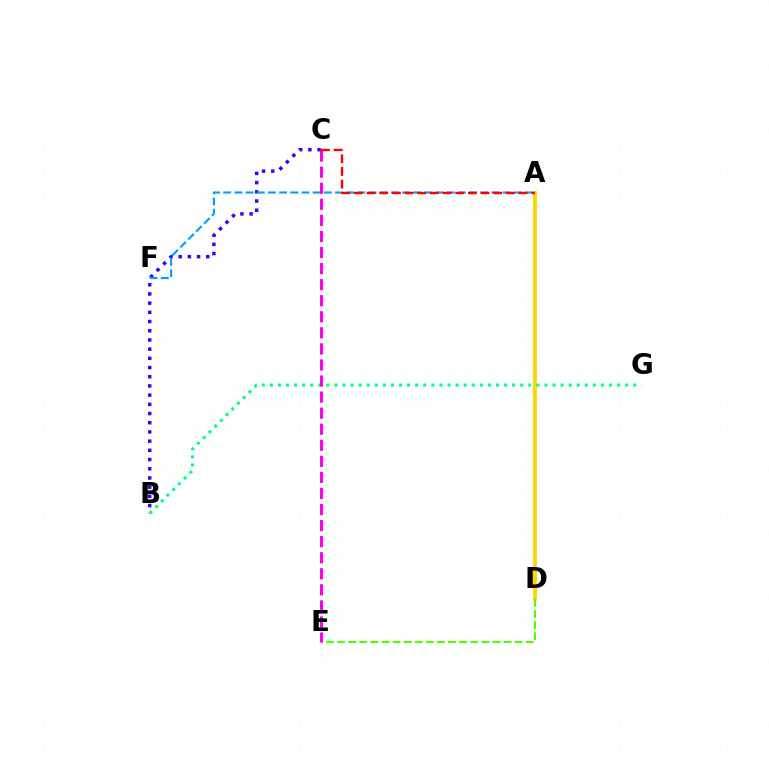{('A', 'D'): [{'color': '#ffd500', 'line_style': 'solid', 'thickness': 2.74}], ('D', 'E'): [{'color': '#4fff00', 'line_style': 'dashed', 'thickness': 1.51}], ('B', 'C'): [{'color': '#3700ff', 'line_style': 'dotted', 'thickness': 2.5}], ('A', 'F'): [{'color': '#009eff', 'line_style': 'dashed', 'thickness': 1.52}], ('B', 'G'): [{'color': '#00ff86', 'line_style': 'dotted', 'thickness': 2.19}], ('C', 'E'): [{'color': '#ff00ed', 'line_style': 'dashed', 'thickness': 2.18}], ('A', 'C'): [{'color': '#ff0000', 'line_style': 'dashed', 'thickness': 1.72}]}